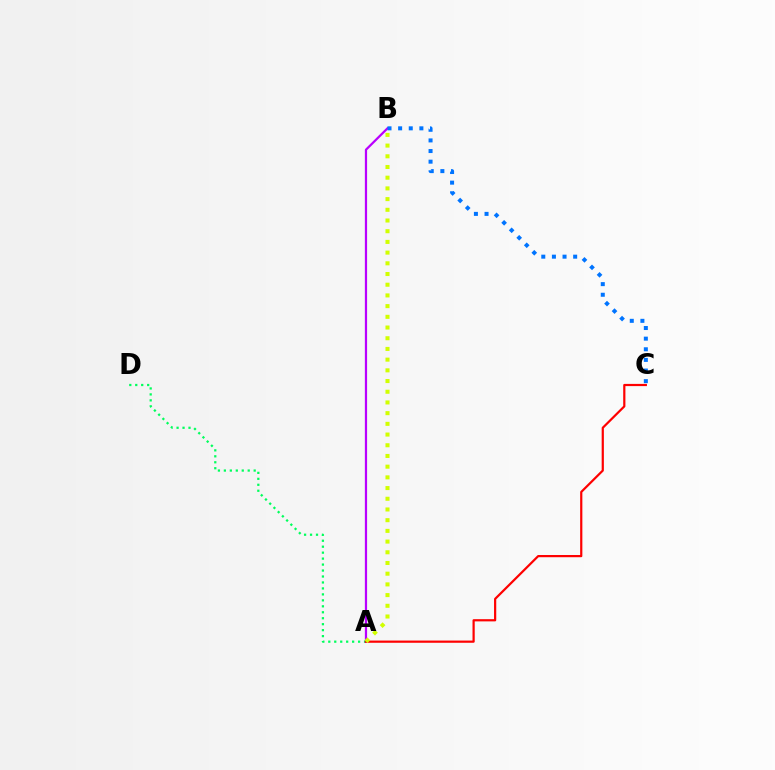{('A', 'D'): [{'color': '#00ff5c', 'line_style': 'dotted', 'thickness': 1.62}], ('A', 'B'): [{'color': '#b900ff', 'line_style': 'solid', 'thickness': 1.6}, {'color': '#d1ff00', 'line_style': 'dotted', 'thickness': 2.91}], ('A', 'C'): [{'color': '#ff0000', 'line_style': 'solid', 'thickness': 1.59}], ('B', 'C'): [{'color': '#0074ff', 'line_style': 'dotted', 'thickness': 2.89}]}